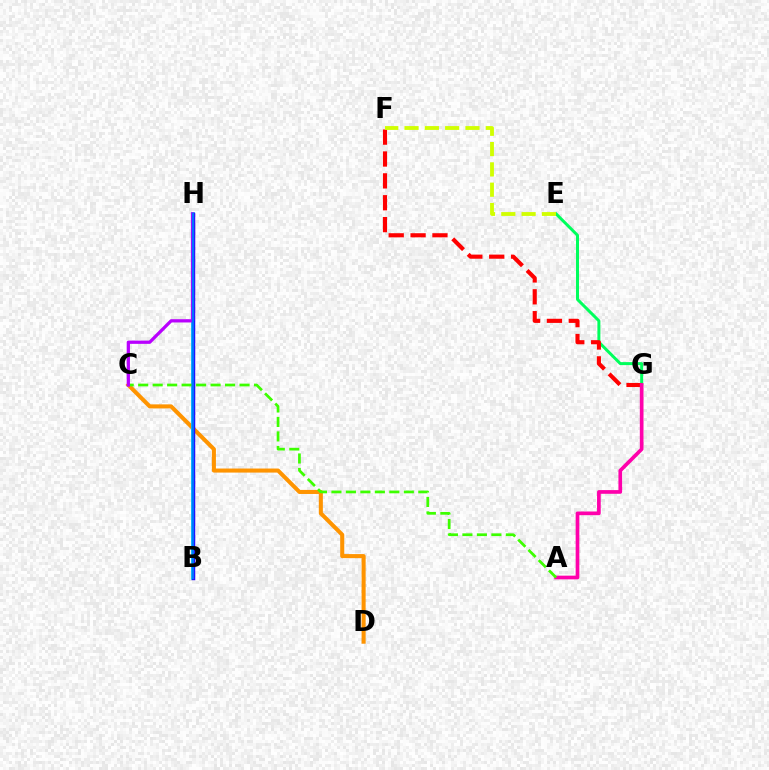{('E', 'G'): [{'color': '#00ff5c', 'line_style': 'solid', 'thickness': 2.15}], ('F', 'G'): [{'color': '#ff0000', 'line_style': 'dashed', 'thickness': 2.97}], ('C', 'D'): [{'color': '#ff9400', 'line_style': 'solid', 'thickness': 2.92}], ('B', 'H'): [{'color': '#00fff6', 'line_style': 'solid', 'thickness': 2.79}, {'color': '#2500ff', 'line_style': 'solid', 'thickness': 2.49}, {'color': '#0074ff', 'line_style': 'solid', 'thickness': 1.69}], ('A', 'G'): [{'color': '#ff00ac', 'line_style': 'solid', 'thickness': 2.66}], ('A', 'C'): [{'color': '#3dff00', 'line_style': 'dashed', 'thickness': 1.97}], ('C', 'H'): [{'color': '#b900ff', 'line_style': 'solid', 'thickness': 2.35}], ('E', 'F'): [{'color': '#d1ff00', 'line_style': 'dashed', 'thickness': 2.76}]}